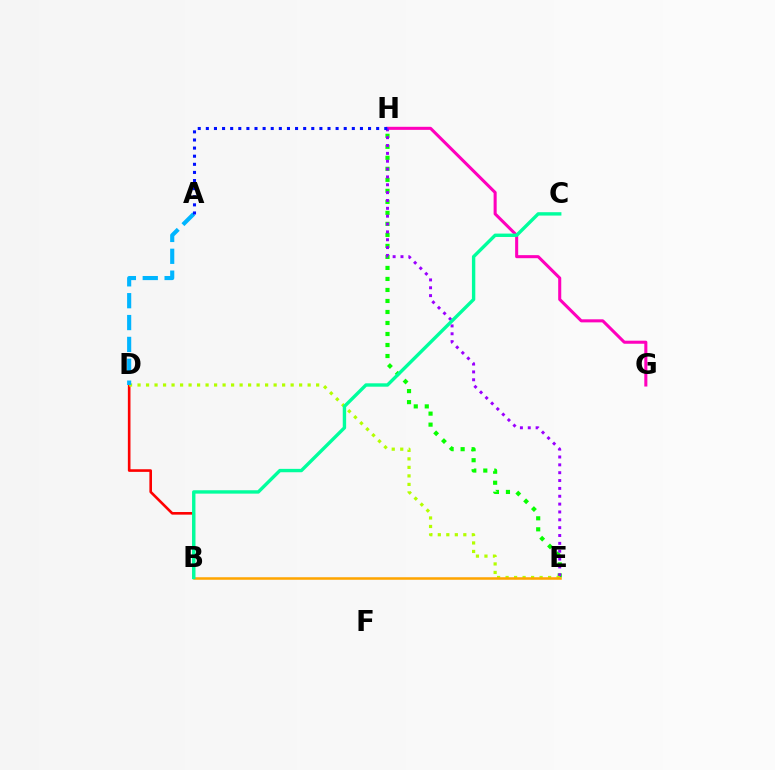{('G', 'H'): [{'color': '#ff00bd', 'line_style': 'solid', 'thickness': 2.2}], ('E', 'H'): [{'color': '#08ff00', 'line_style': 'dotted', 'thickness': 2.99}, {'color': '#9b00ff', 'line_style': 'dotted', 'thickness': 2.13}], ('B', 'D'): [{'color': '#ff0000', 'line_style': 'solid', 'thickness': 1.89}], ('D', 'E'): [{'color': '#b3ff00', 'line_style': 'dotted', 'thickness': 2.31}], ('A', 'D'): [{'color': '#00b5ff', 'line_style': 'dashed', 'thickness': 2.97}], ('A', 'H'): [{'color': '#0010ff', 'line_style': 'dotted', 'thickness': 2.2}], ('B', 'E'): [{'color': '#ffa500', 'line_style': 'solid', 'thickness': 1.82}], ('B', 'C'): [{'color': '#00ff9d', 'line_style': 'solid', 'thickness': 2.43}]}